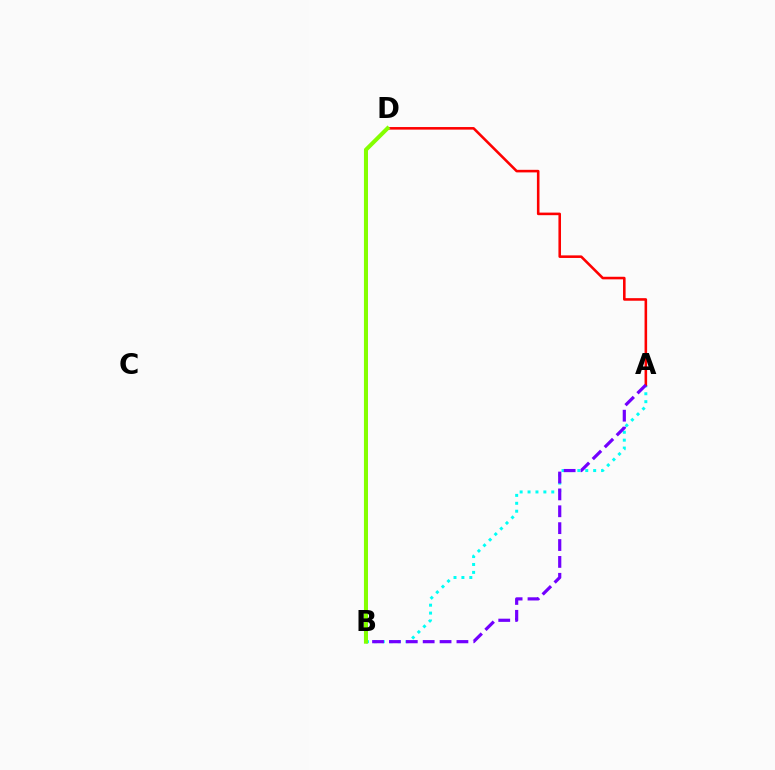{('A', 'B'): [{'color': '#00fff6', 'line_style': 'dotted', 'thickness': 2.15}, {'color': '#7200ff', 'line_style': 'dashed', 'thickness': 2.29}], ('A', 'D'): [{'color': '#ff0000', 'line_style': 'solid', 'thickness': 1.85}], ('B', 'D'): [{'color': '#84ff00', 'line_style': 'solid', 'thickness': 2.91}]}